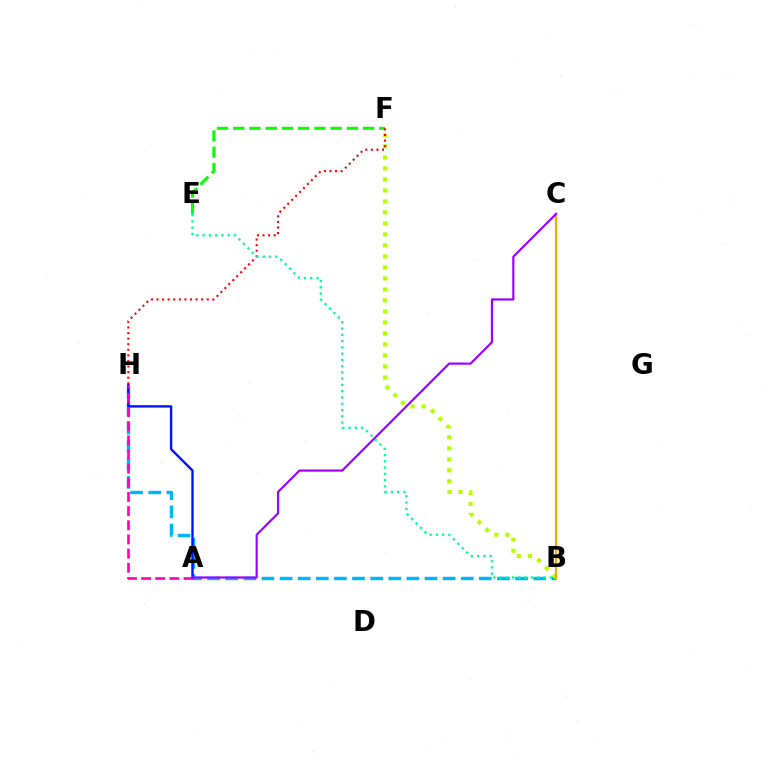{('B', 'H'): [{'color': '#00b5ff', 'line_style': 'dashed', 'thickness': 2.46}], ('B', 'F'): [{'color': '#b3ff00', 'line_style': 'dotted', 'thickness': 2.99}], ('E', 'F'): [{'color': '#08ff00', 'line_style': 'dashed', 'thickness': 2.2}], ('B', 'C'): [{'color': '#ffa500', 'line_style': 'solid', 'thickness': 1.53}], ('A', 'H'): [{'color': '#0010ff', 'line_style': 'solid', 'thickness': 1.71}, {'color': '#ff00bd', 'line_style': 'dashed', 'thickness': 1.92}], ('F', 'H'): [{'color': '#ff0000', 'line_style': 'dotted', 'thickness': 1.52}], ('A', 'C'): [{'color': '#9b00ff', 'line_style': 'solid', 'thickness': 1.56}], ('B', 'E'): [{'color': '#00ff9d', 'line_style': 'dotted', 'thickness': 1.7}]}